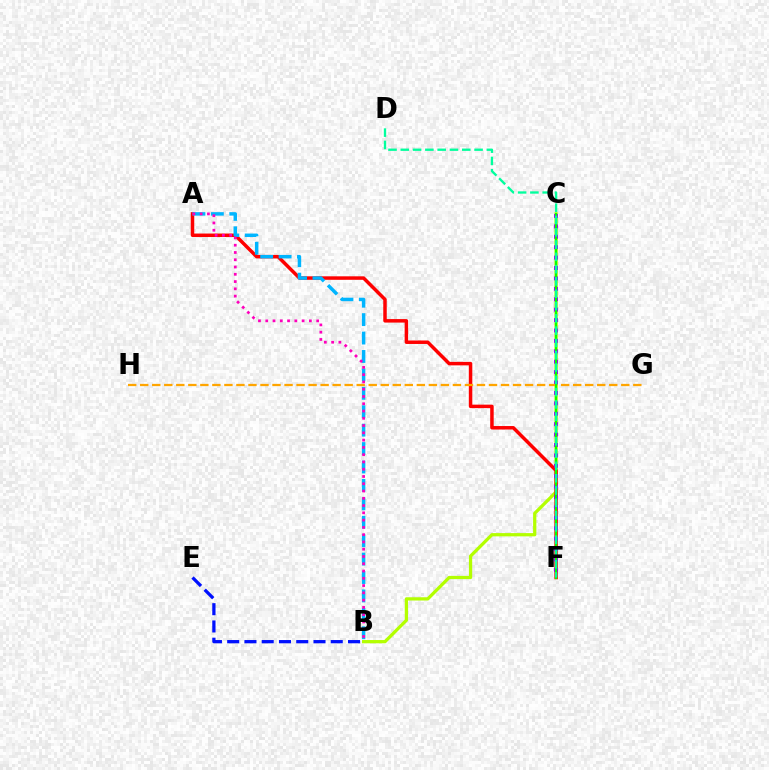{('B', 'C'): [{'color': '#b3ff00', 'line_style': 'solid', 'thickness': 2.34}], ('A', 'F'): [{'color': '#ff0000', 'line_style': 'solid', 'thickness': 2.51}], ('C', 'F'): [{'color': '#9b00ff', 'line_style': 'dotted', 'thickness': 2.83}, {'color': '#08ff00', 'line_style': 'solid', 'thickness': 1.54}], ('G', 'H'): [{'color': '#ffa500', 'line_style': 'dashed', 'thickness': 1.63}], ('B', 'E'): [{'color': '#0010ff', 'line_style': 'dashed', 'thickness': 2.34}], ('A', 'B'): [{'color': '#00b5ff', 'line_style': 'dashed', 'thickness': 2.5}, {'color': '#ff00bd', 'line_style': 'dotted', 'thickness': 1.98}], ('D', 'F'): [{'color': '#00ff9d', 'line_style': 'dashed', 'thickness': 1.67}]}